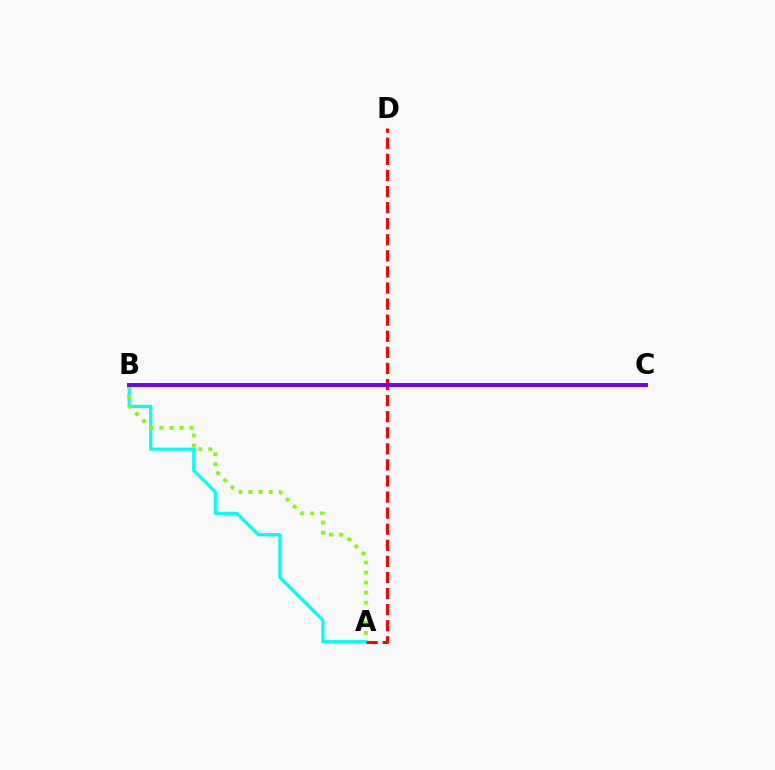{('A', 'B'): [{'color': '#00fff6', 'line_style': 'solid', 'thickness': 2.27}, {'color': '#84ff00', 'line_style': 'dotted', 'thickness': 2.73}], ('A', 'D'): [{'color': '#ff0000', 'line_style': 'dashed', 'thickness': 2.18}], ('B', 'C'): [{'color': '#7200ff', 'line_style': 'solid', 'thickness': 2.84}]}